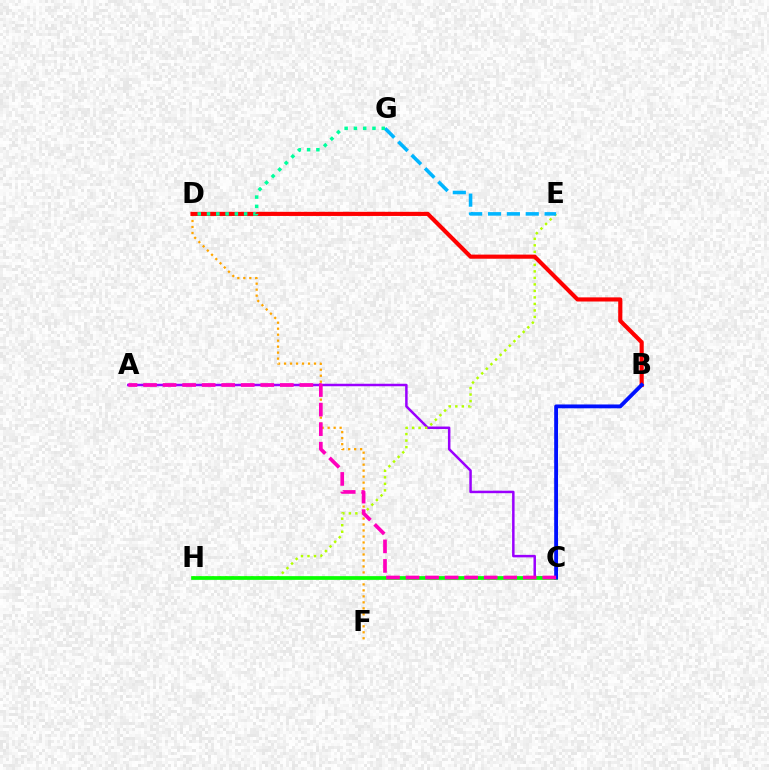{('D', 'F'): [{'color': '#ffa500', 'line_style': 'dotted', 'thickness': 1.63}], ('A', 'C'): [{'color': '#9b00ff', 'line_style': 'solid', 'thickness': 1.79}, {'color': '#ff00bd', 'line_style': 'dashed', 'thickness': 2.65}], ('E', 'H'): [{'color': '#b3ff00', 'line_style': 'dotted', 'thickness': 1.77}], ('C', 'H'): [{'color': '#08ff00', 'line_style': 'solid', 'thickness': 2.67}], ('B', 'D'): [{'color': '#ff0000', 'line_style': 'solid', 'thickness': 2.97}], ('B', 'C'): [{'color': '#0010ff', 'line_style': 'solid', 'thickness': 2.77}], ('E', 'G'): [{'color': '#00b5ff', 'line_style': 'dashed', 'thickness': 2.56}], ('D', 'G'): [{'color': '#00ff9d', 'line_style': 'dotted', 'thickness': 2.52}]}